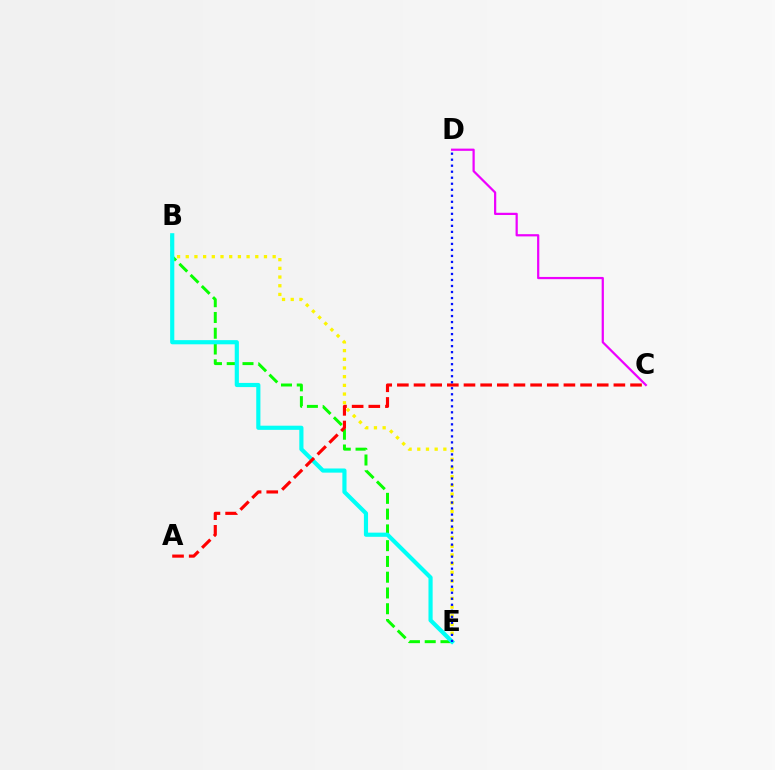{('B', 'E'): [{'color': '#fcf500', 'line_style': 'dotted', 'thickness': 2.36}, {'color': '#08ff00', 'line_style': 'dashed', 'thickness': 2.14}, {'color': '#00fff6', 'line_style': 'solid', 'thickness': 2.99}], ('A', 'C'): [{'color': '#ff0000', 'line_style': 'dashed', 'thickness': 2.26}], ('D', 'E'): [{'color': '#0010ff', 'line_style': 'dotted', 'thickness': 1.63}], ('C', 'D'): [{'color': '#ee00ff', 'line_style': 'solid', 'thickness': 1.6}]}